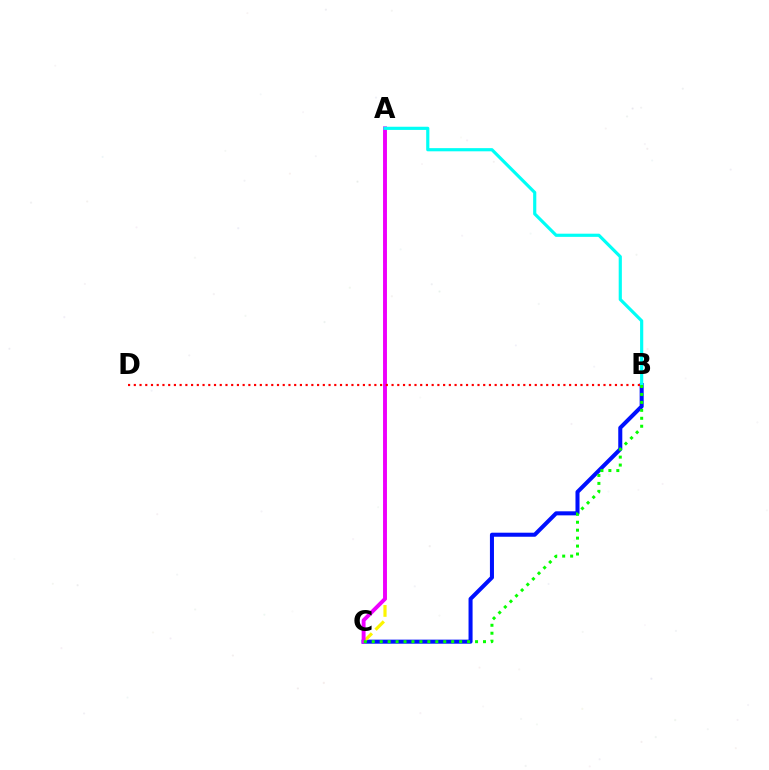{('B', 'C'): [{'color': '#0010ff', 'line_style': 'solid', 'thickness': 2.91}, {'color': '#08ff00', 'line_style': 'dotted', 'thickness': 2.16}], ('A', 'C'): [{'color': '#fcf500', 'line_style': 'dashed', 'thickness': 2.29}, {'color': '#ee00ff', 'line_style': 'solid', 'thickness': 2.81}], ('A', 'B'): [{'color': '#00fff6', 'line_style': 'solid', 'thickness': 2.29}], ('B', 'D'): [{'color': '#ff0000', 'line_style': 'dotted', 'thickness': 1.56}]}